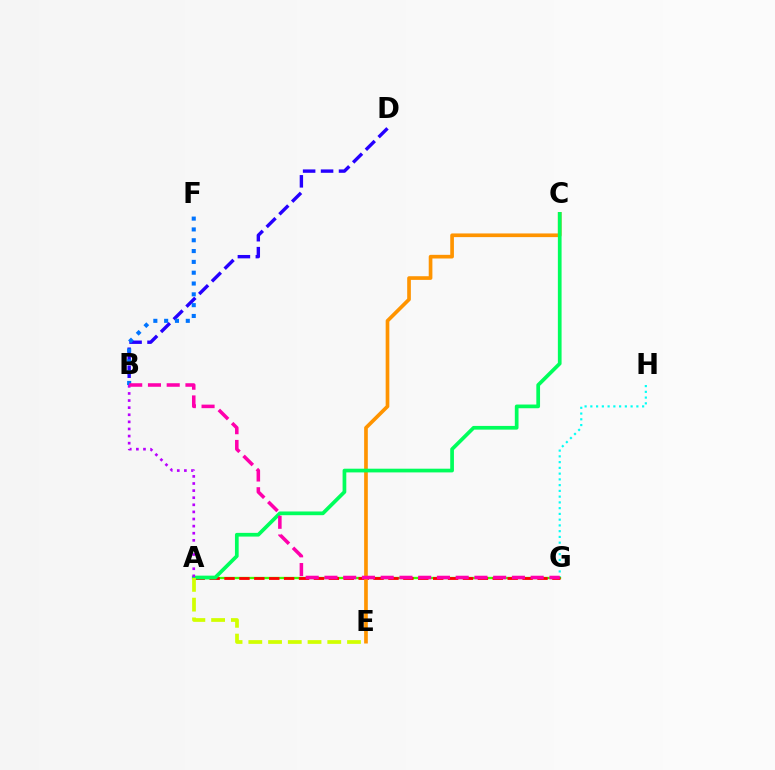{('G', 'H'): [{'color': '#00fff6', 'line_style': 'dotted', 'thickness': 1.56}], ('A', 'G'): [{'color': '#3dff00', 'line_style': 'solid', 'thickness': 1.67}, {'color': '#ff0000', 'line_style': 'dashed', 'thickness': 2.02}], ('B', 'D'): [{'color': '#2500ff', 'line_style': 'dashed', 'thickness': 2.44}], ('B', 'F'): [{'color': '#0074ff', 'line_style': 'dotted', 'thickness': 2.94}], ('C', 'E'): [{'color': '#ff9400', 'line_style': 'solid', 'thickness': 2.64}], ('A', 'C'): [{'color': '#00ff5c', 'line_style': 'solid', 'thickness': 2.67}], ('A', 'B'): [{'color': '#b900ff', 'line_style': 'dotted', 'thickness': 1.93}], ('A', 'E'): [{'color': '#d1ff00', 'line_style': 'dashed', 'thickness': 2.68}], ('B', 'G'): [{'color': '#ff00ac', 'line_style': 'dashed', 'thickness': 2.55}]}